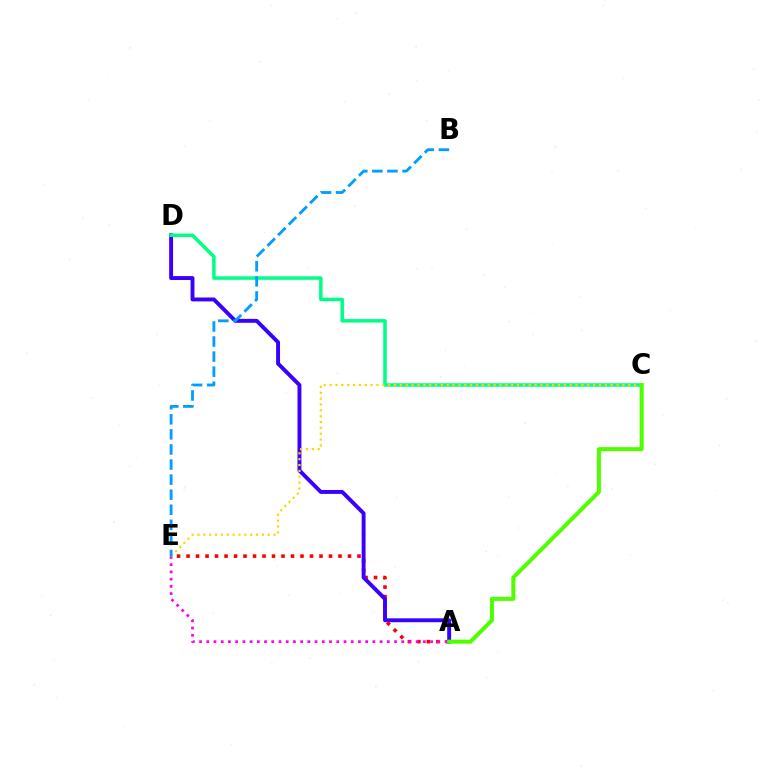{('A', 'E'): [{'color': '#ff0000', 'line_style': 'dotted', 'thickness': 2.58}, {'color': '#ff00ed', 'line_style': 'dotted', 'thickness': 1.96}], ('A', 'D'): [{'color': '#3700ff', 'line_style': 'solid', 'thickness': 2.81}], ('C', 'D'): [{'color': '#00ff86', 'line_style': 'solid', 'thickness': 2.52}], ('C', 'E'): [{'color': '#ffd500', 'line_style': 'dotted', 'thickness': 1.59}], ('A', 'C'): [{'color': '#4fff00', 'line_style': 'solid', 'thickness': 2.9}], ('B', 'E'): [{'color': '#009eff', 'line_style': 'dashed', 'thickness': 2.05}]}